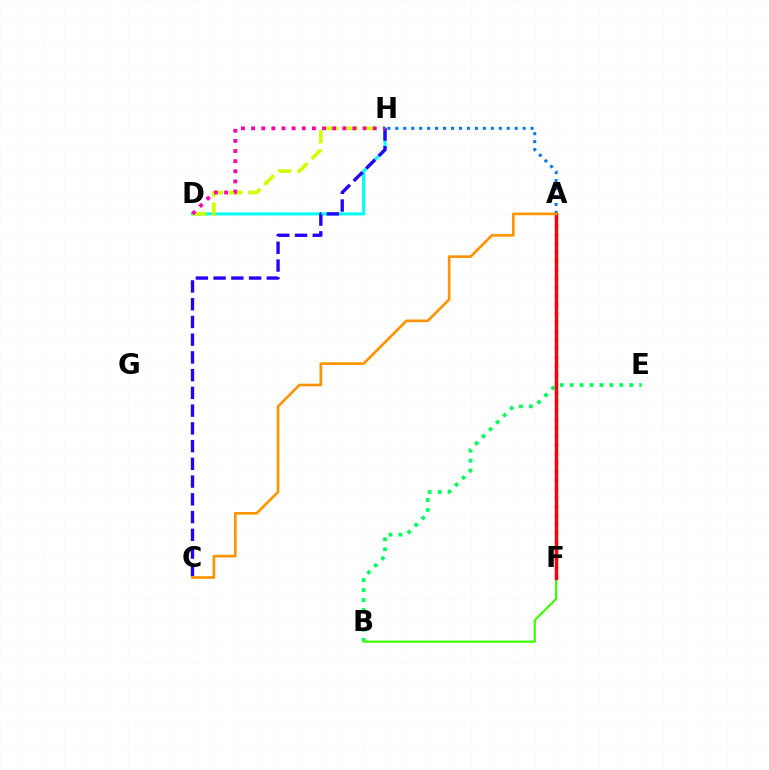{('D', 'H'): [{'color': '#00fff6', 'line_style': 'solid', 'thickness': 2.22}, {'color': '#d1ff00', 'line_style': 'dashed', 'thickness': 2.62}, {'color': '#ff00ac', 'line_style': 'dotted', 'thickness': 2.75}], ('A', 'F'): [{'color': '#b900ff', 'line_style': 'dotted', 'thickness': 2.38}, {'color': '#ff0000', 'line_style': 'solid', 'thickness': 2.47}], ('C', 'H'): [{'color': '#2500ff', 'line_style': 'dashed', 'thickness': 2.41}], ('B', 'E'): [{'color': '#00ff5c', 'line_style': 'dotted', 'thickness': 2.7}], ('A', 'H'): [{'color': '#0074ff', 'line_style': 'dotted', 'thickness': 2.16}], ('B', 'F'): [{'color': '#3dff00', 'line_style': 'solid', 'thickness': 1.59}], ('A', 'C'): [{'color': '#ff9400', 'line_style': 'solid', 'thickness': 1.92}]}